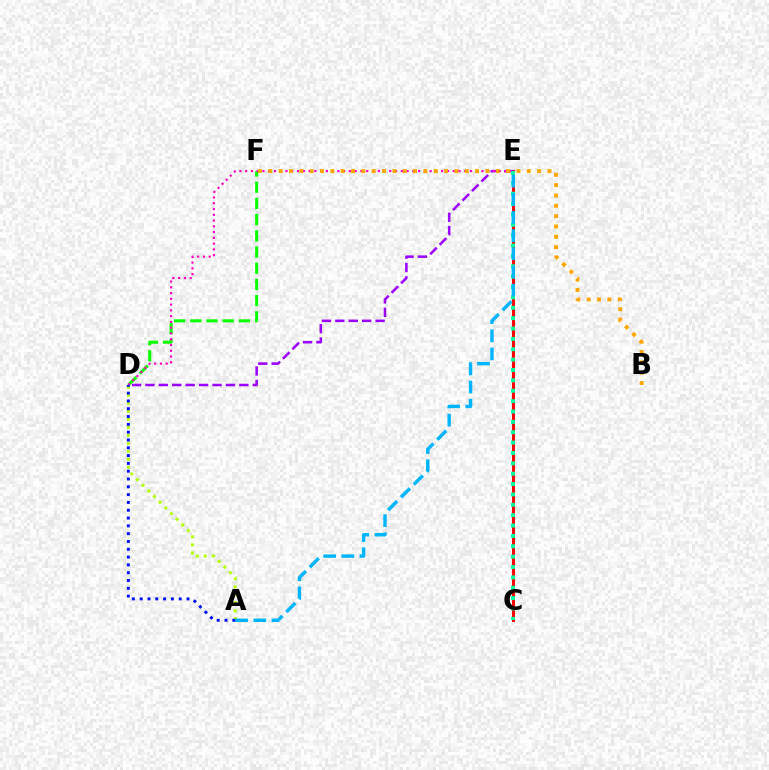{('C', 'E'): [{'color': '#ff0000', 'line_style': 'solid', 'thickness': 2.15}, {'color': '#00ff9d', 'line_style': 'dotted', 'thickness': 2.82}], ('D', 'F'): [{'color': '#08ff00', 'line_style': 'dashed', 'thickness': 2.2}], ('D', 'E'): [{'color': '#9b00ff', 'line_style': 'dashed', 'thickness': 1.82}, {'color': '#ff00bd', 'line_style': 'dotted', 'thickness': 1.57}], ('A', 'D'): [{'color': '#b3ff00', 'line_style': 'dotted', 'thickness': 2.18}, {'color': '#0010ff', 'line_style': 'dotted', 'thickness': 2.12}], ('A', 'E'): [{'color': '#00b5ff', 'line_style': 'dashed', 'thickness': 2.47}], ('B', 'F'): [{'color': '#ffa500', 'line_style': 'dotted', 'thickness': 2.81}]}